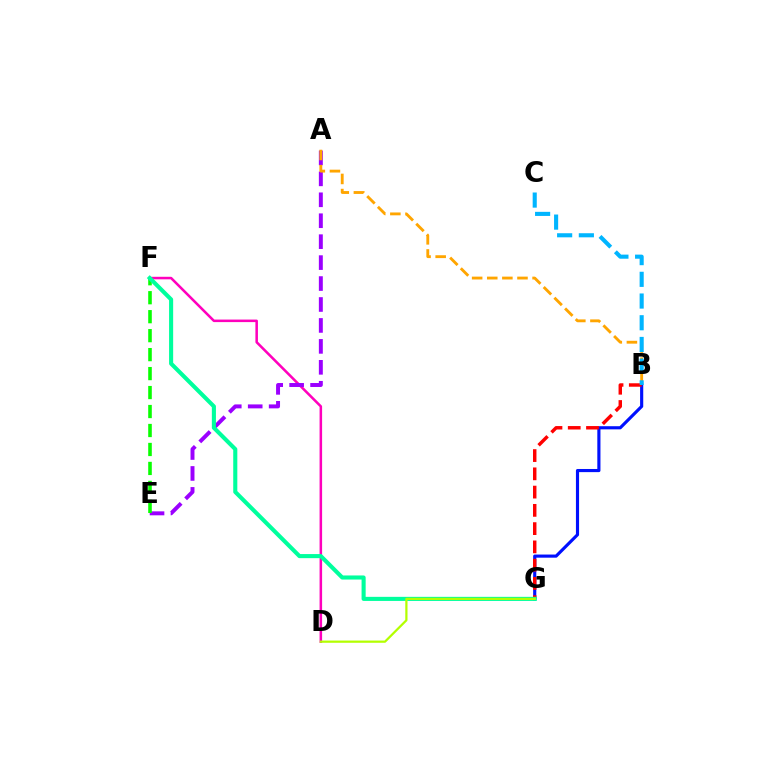{('D', 'F'): [{'color': '#ff00bd', 'line_style': 'solid', 'thickness': 1.83}], ('A', 'E'): [{'color': '#9b00ff', 'line_style': 'dashed', 'thickness': 2.84}], ('B', 'G'): [{'color': '#0010ff', 'line_style': 'solid', 'thickness': 2.26}, {'color': '#ff0000', 'line_style': 'dashed', 'thickness': 2.48}], ('A', 'B'): [{'color': '#ffa500', 'line_style': 'dashed', 'thickness': 2.05}], ('E', 'F'): [{'color': '#08ff00', 'line_style': 'dashed', 'thickness': 2.58}], ('F', 'G'): [{'color': '#00ff9d', 'line_style': 'solid', 'thickness': 2.94}], ('D', 'G'): [{'color': '#b3ff00', 'line_style': 'solid', 'thickness': 1.61}], ('B', 'C'): [{'color': '#00b5ff', 'line_style': 'dashed', 'thickness': 2.95}]}